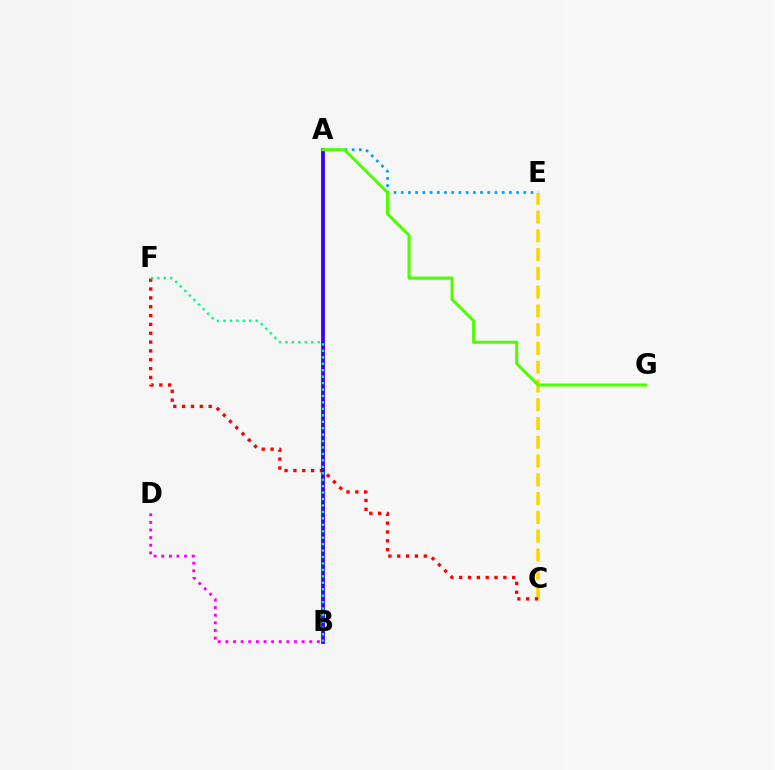{('C', 'E'): [{'color': '#ffd500', 'line_style': 'dashed', 'thickness': 2.55}], ('B', 'D'): [{'color': '#ff00ed', 'line_style': 'dotted', 'thickness': 2.07}], ('A', 'E'): [{'color': '#009eff', 'line_style': 'dotted', 'thickness': 1.96}], ('C', 'F'): [{'color': '#ff0000', 'line_style': 'dotted', 'thickness': 2.4}], ('A', 'B'): [{'color': '#3700ff', 'line_style': 'solid', 'thickness': 2.75}], ('A', 'G'): [{'color': '#4fff00', 'line_style': 'solid', 'thickness': 2.2}], ('B', 'F'): [{'color': '#00ff86', 'line_style': 'dotted', 'thickness': 1.75}]}